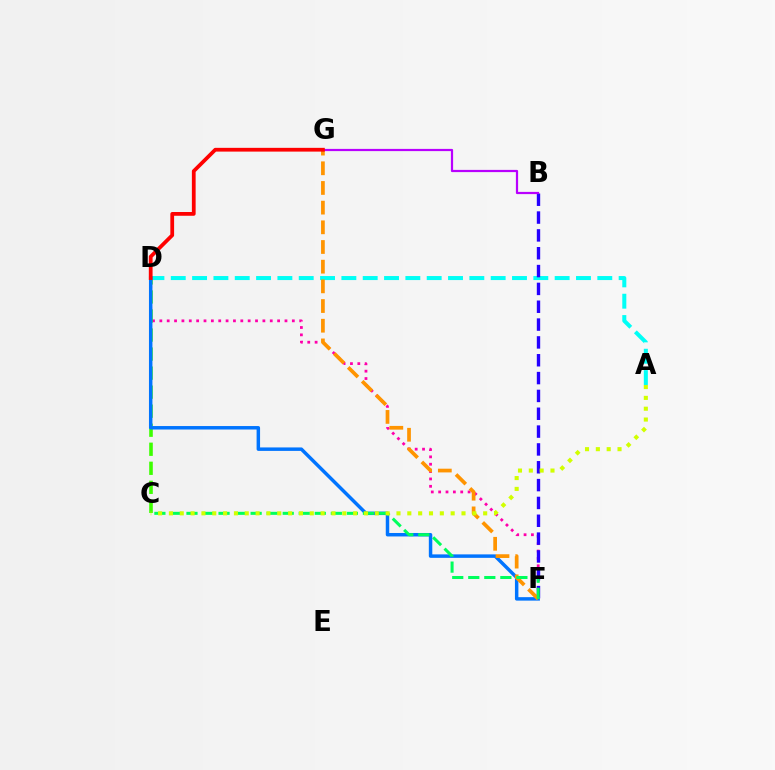{('D', 'F'): [{'color': '#ff00ac', 'line_style': 'dotted', 'thickness': 2.0}, {'color': '#0074ff', 'line_style': 'solid', 'thickness': 2.5}], ('C', 'D'): [{'color': '#3dff00', 'line_style': 'dashed', 'thickness': 2.59}], ('A', 'D'): [{'color': '#00fff6', 'line_style': 'dashed', 'thickness': 2.9}], ('B', 'F'): [{'color': '#2500ff', 'line_style': 'dashed', 'thickness': 2.42}], ('F', 'G'): [{'color': '#ff9400', 'line_style': 'dashed', 'thickness': 2.67}], ('C', 'F'): [{'color': '#00ff5c', 'line_style': 'dashed', 'thickness': 2.18}], ('B', 'G'): [{'color': '#b900ff', 'line_style': 'solid', 'thickness': 1.6}], ('A', 'C'): [{'color': '#d1ff00', 'line_style': 'dotted', 'thickness': 2.94}], ('D', 'G'): [{'color': '#ff0000', 'line_style': 'solid', 'thickness': 2.71}]}